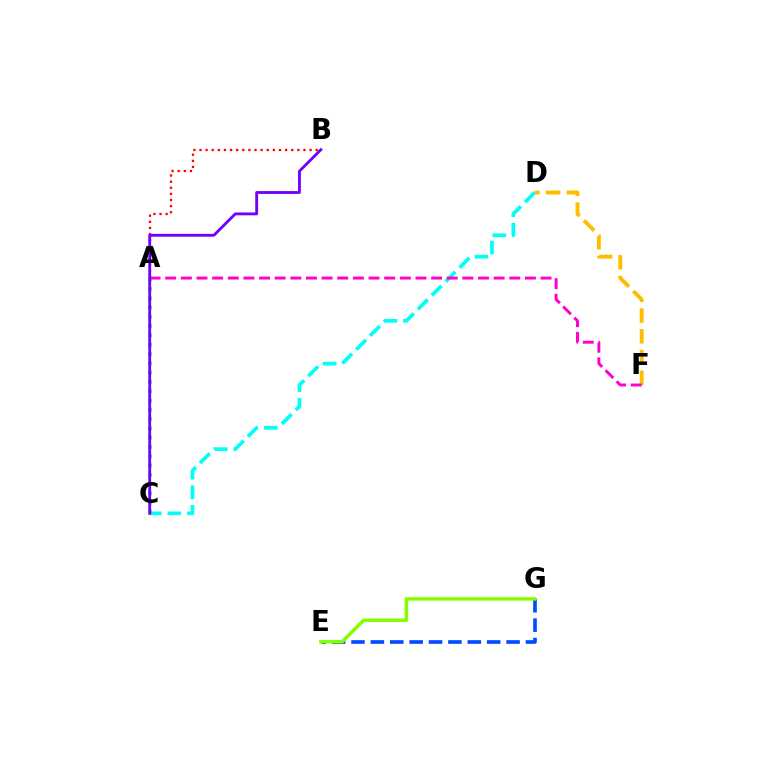{('A', 'B'): [{'color': '#ff0000', 'line_style': 'dotted', 'thickness': 1.66}], ('C', 'D'): [{'color': '#00fff6', 'line_style': 'dashed', 'thickness': 2.66}], ('A', 'C'): [{'color': '#00ff39', 'line_style': 'dotted', 'thickness': 2.52}], ('E', 'G'): [{'color': '#004bff', 'line_style': 'dashed', 'thickness': 2.63}, {'color': '#84ff00', 'line_style': 'solid', 'thickness': 2.5}], ('D', 'F'): [{'color': '#ffbd00', 'line_style': 'dashed', 'thickness': 2.82}], ('A', 'F'): [{'color': '#ff00cf', 'line_style': 'dashed', 'thickness': 2.12}], ('B', 'C'): [{'color': '#7200ff', 'line_style': 'solid', 'thickness': 2.04}]}